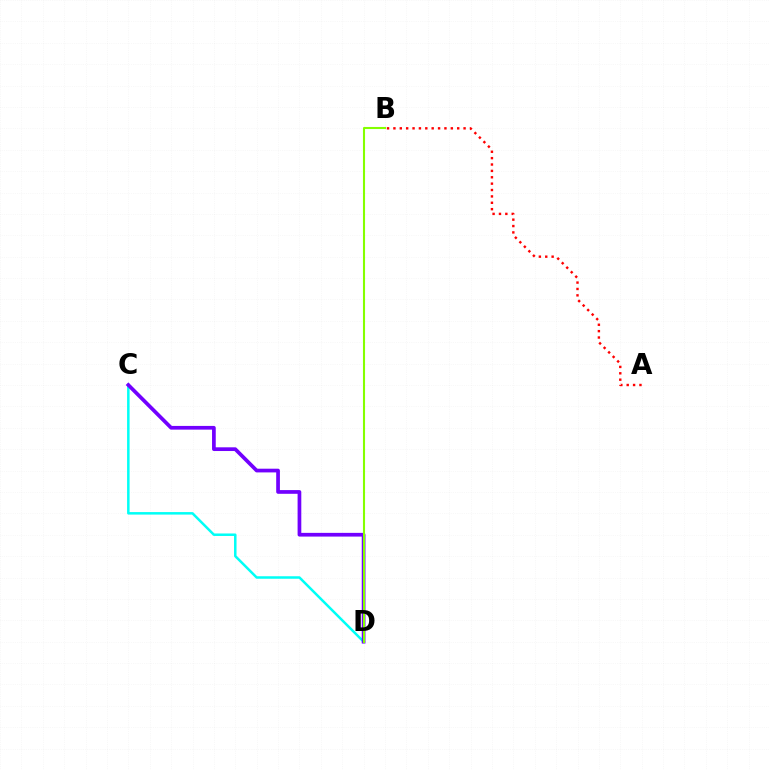{('C', 'D'): [{'color': '#00fff6', 'line_style': 'solid', 'thickness': 1.8}, {'color': '#7200ff', 'line_style': 'solid', 'thickness': 2.67}], ('A', 'B'): [{'color': '#ff0000', 'line_style': 'dotted', 'thickness': 1.73}], ('B', 'D'): [{'color': '#84ff00', 'line_style': 'solid', 'thickness': 1.5}]}